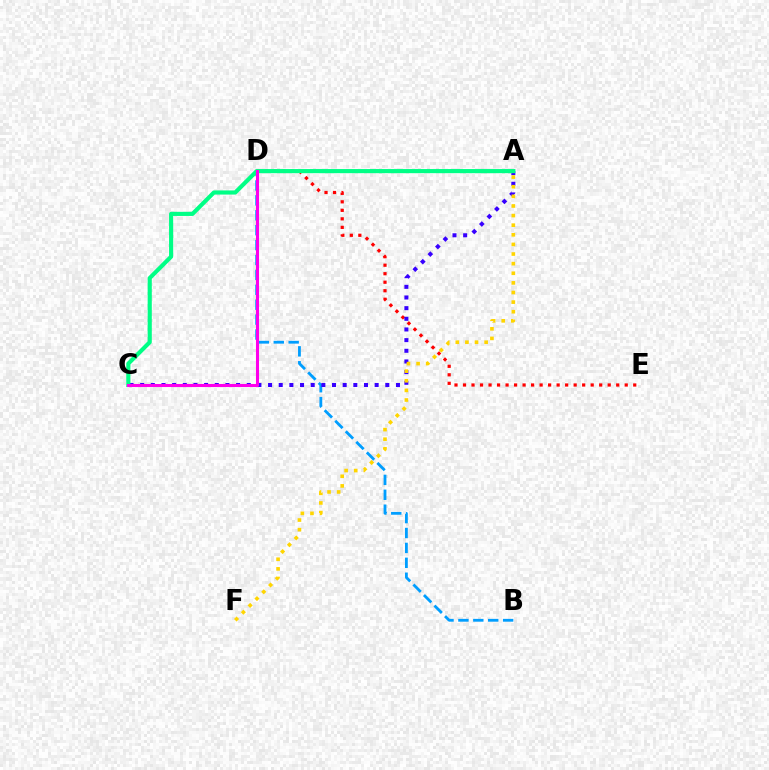{('D', 'E'): [{'color': '#ff0000', 'line_style': 'dotted', 'thickness': 2.31}], ('B', 'D'): [{'color': '#009eff', 'line_style': 'dashed', 'thickness': 2.02}], ('A', 'C'): [{'color': '#3700ff', 'line_style': 'dotted', 'thickness': 2.9}, {'color': '#00ff86', 'line_style': 'solid', 'thickness': 2.98}], ('A', 'F'): [{'color': '#ffd500', 'line_style': 'dotted', 'thickness': 2.61}], ('A', 'D'): [{'color': '#4fff00', 'line_style': 'solid', 'thickness': 1.53}], ('C', 'D'): [{'color': '#ff00ed', 'line_style': 'solid', 'thickness': 2.2}]}